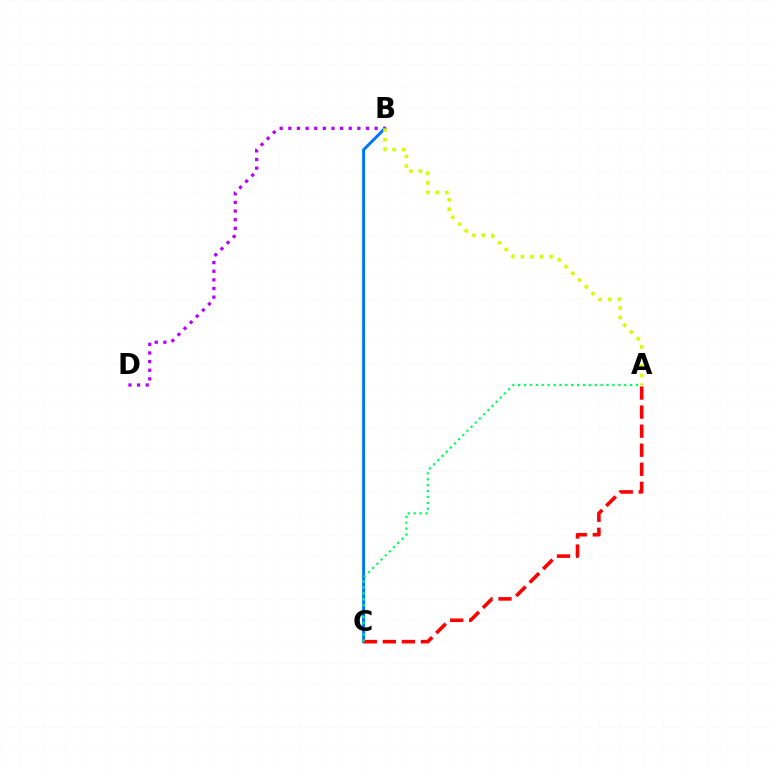{('B', 'C'): [{'color': '#0074ff', 'line_style': 'solid', 'thickness': 2.13}], ('A', 'C'): [{'color': '#ff0000', 'line_style': 'dashed', 'thickness': 2.59}, {'color': '#00ff5c', 'line_style': 'dotted', 'thickness': 1.6}], ('B', 'D'): [{'color': '#b900ff', 'line_style': 'dotted', 'thickness': 2.35}], ('A', 'B'): [{'color': '#d1ff00', 'line_style': 'dotted', 'thickness': 2.6}]}